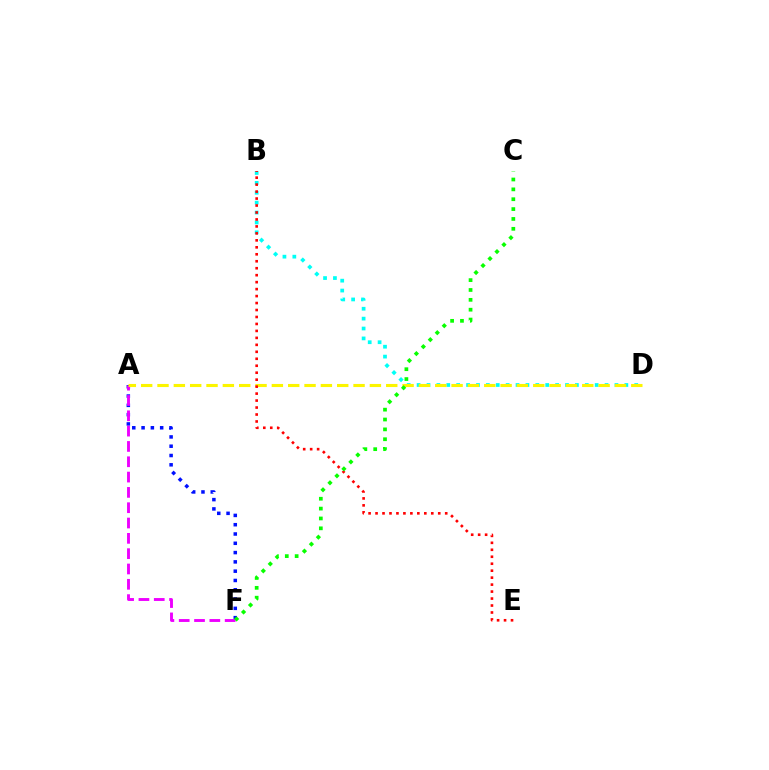{('B', 'D'): [{'color': '#00fff6', 'line_style': 'dotted', 'thickness': 2.69}], ('A', 'F'): [{'color': '#0010ff', 'line_style': 'dotted', 'thickness': 2.53}, {'color': '#ee00ff', 'line_style': 'dashed', 'thickness': 2.08}], ('A', 'D'): [{'color': '#fcf500', 'line_style': 'dashed', 'thickness': 2.22}], ('B', 'E'): [{'color': '#ff0000', 'line_style': 'dotted', 'thickness': 1.89}], ('C', 'F'): [{'color': '#08ff00', 'line_style': 'dotted', 'thickness': 2.68}]}